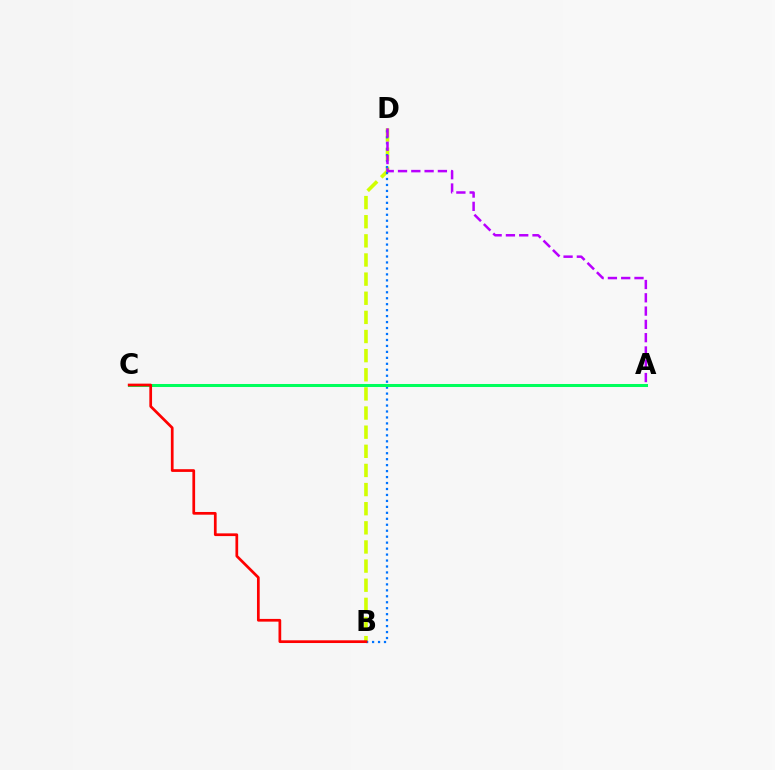{('B', 'D'): [{'color': '#d1ff00', 'line_style': 'dashed', 'thickness': 2.6}, {'color': '#0074ff', 'line_style': 'dotted', 'thickness': 1.62}], ('A', 'D'): [{'color': '#b900ff', 'line_style': 'dashed', 'thickness': 1.81}], ('A', 'C'): [{'color': '#00ff5c', 'line_style': 'solid', 'thickness': 2.17}], ('B', 'C'): [{'color': '#ff0000', 'line_style': 'solid', 'thickness': 1.96}]}